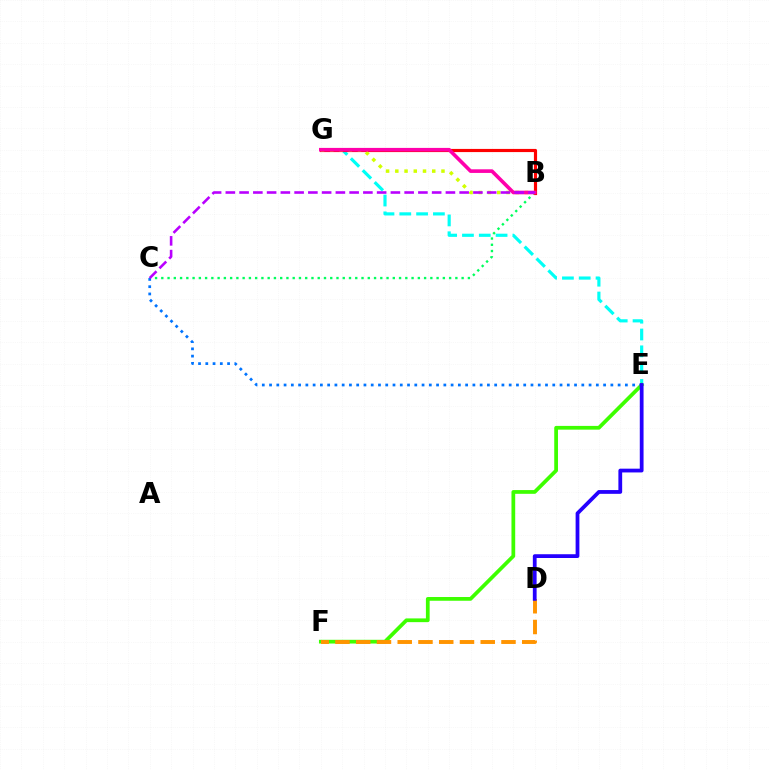{('E', 'G'): [{'color': '#00fff6', 'line_style': 'dashed', 'thickness': 2.28}], ('E', 'F'): [{'color': '#3dff00', 'line_style': 'solid', 'thickness': 2.7}], ('B', 'C'): [{'color': '#00ff5c', 'line_style': 'dotted', 'thickness': 1.7}, {'color': '#b900ff', 'line_style': 'dashed', 'thickness': 1.87}], ('B', 'G'): [{'color': '#ff0000', 'line_style': 'solid', 'thickness': 2.28}, {'color': '#d1ff00', 'line_style': 'dotted', 'thickness': 2.51}, {'color': '#ff00ac', 'line_style': 'solid', 'thickness': 2.61}], ('D', 'F'): [{'color': '#ff9400', 'line_style': 'dashed', 'thickness': 2.82}], ('C', 'E'): [{'color': '#0074ff', 'line_style': 'dotted', 'thickness': 1.97}], ('D', 'E'): [{'color': '#2500ff', 'line_style': 'solid', 'thickness': 2.72}]}